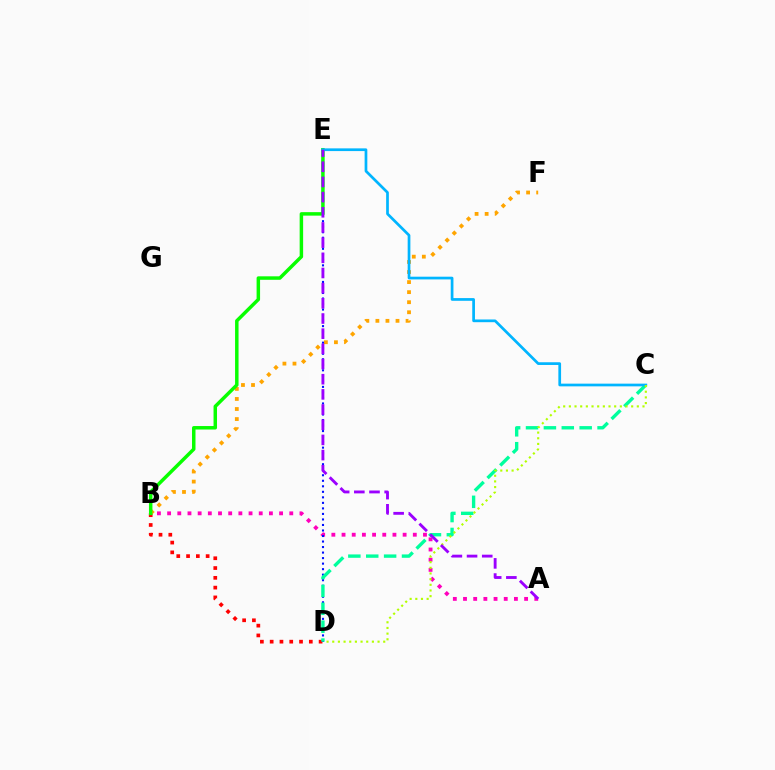{('A', 'B'): [{'color': '#ff00bd', 'line_style': 'dotted', 'thickness': 2.77}], ('B', 'D'): [{'color': '#ff0000', 'line_style': 'dotted', 'thickness': 2.66}], ('B', 'F'): [{'color': '#ffa500', 'line_style': 'dotted', 'thickness': 2.73}], ('D', 'E'): [{'color': '#0010ff', 'line_style': 'dotted', 'thickness': 1.5}], ('B', 'E'): [{'color': '#08ff00', 'line_style': 'solid', 'thickness': 2.5}], ('C', 'D'): [{'color': '#00ff9d', 'line_style': 'dashed', 'thickness': 2.43}, {'color': '#b3ff00', 'line_style': 'dotted', 'thickness': 1.54}], ('C', 'E'): [{'color': '#00b5ff', 'line_style': 'solid', 'thickness': 1.95}], ('A', 'E'): [{'color': '#9b00ff', 'line_style': 'dashed', 'thickness': 2.06}]}